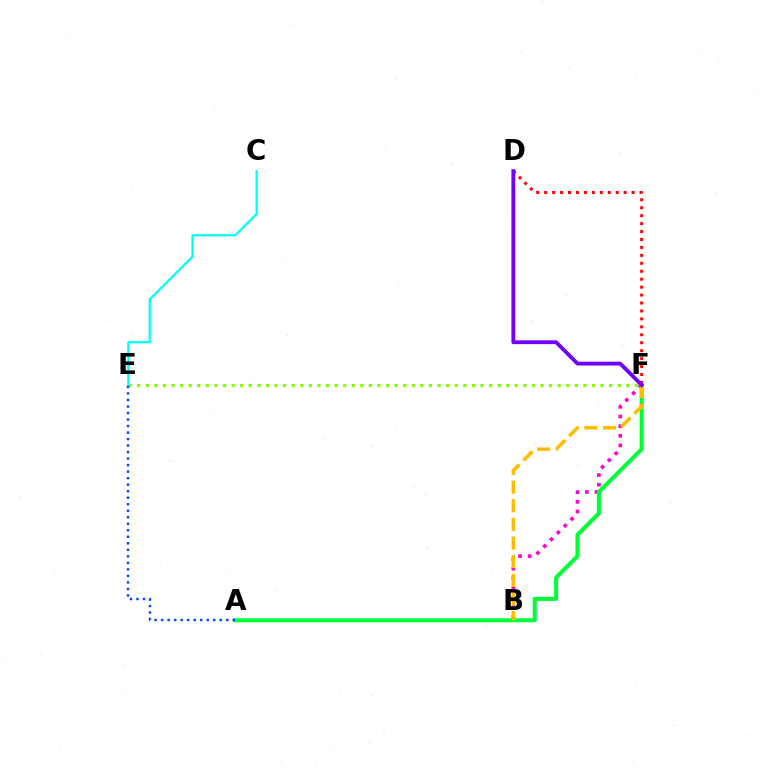{('B', 'F'): [{'color': '#ff00cf', 'line_style': 'dotted', 'thickness': 2.62}, {'color': '#ffbd00', 'line_style': 'dashed', 'thickness': 2.53}], ('A', 'F'): [{'color': '#00ff39', 'line_style': 'solid', 'thickness': 2.93}], ('E', 'F'): [{'color': '#84ff00', 'line_style': 'dotted', 'thickness': 2.33}], ('D', 'F'): [{'color': '#ff0000', 'line_style': 'dotted', 'thickness': 2.16}, {'color': '#7200ff', 'line_style': 'solid', 'thickness': 2.77}], ('C', 'E'): [{'color': '#00fff6', 'line_style': 'solid', 'thickness': 1.62}], ('A', 'E'): [{'color': '#004bff', 'line_style': 'dotted', 'thickness': 1.77}]}